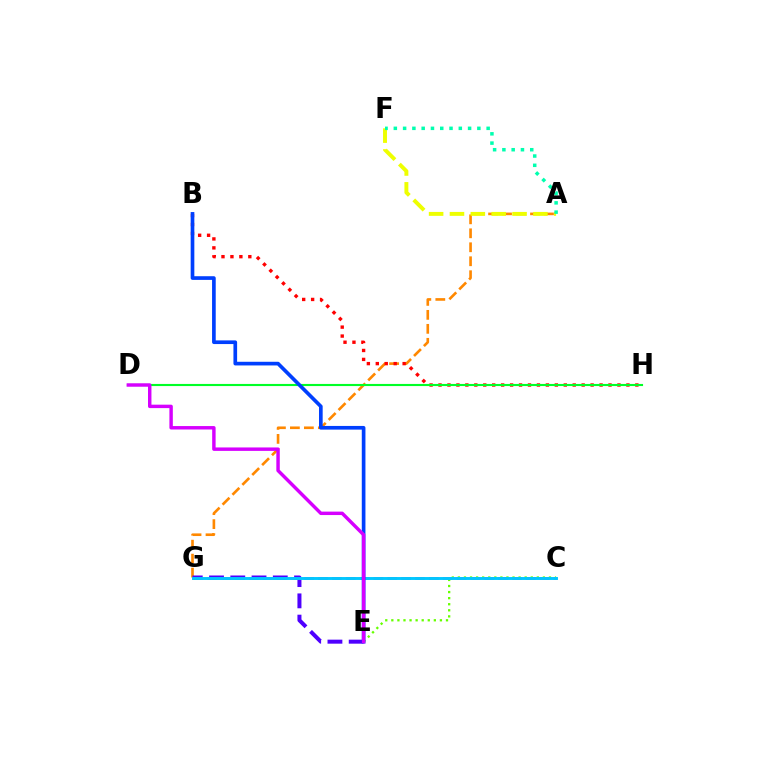{('A', 'G'): [{'color': '#ff8800', 'line_style': 'dashed', 'thickness': 1.9}], ('B', 'H'): [{'color': '#ff0000', 'line_style': 'dotted', 'thickness': 2.43}], ('C', 'G'): [{'color': '#ff00a0', 'line_style': 'dashed', 'thickness': 1.88}, {'color': '#00c7ff', 'line_style': 'solid', 'thickness': 2.1}], ('C', 'E'): [{'color': '#66ff00', 'line_style': 'dotted', 'thickness': 1.65}], ('A', 'F'): [{'color': '#eeff00', 'line_style': 'dashed', 'thickness': 2.83}, {'color': '#00ffaf', 'line_style': 'dotted', 'thickness': 2.52}], ('E', 'G'): [{'color': '#4f00ff', 'line_style': 'dashed', 'thickness': 2.89}], ('D', 'H'): [{'color': '#00ff27', 'line_style': 'solid', 'thickness': 1.53}], ('B', 'E'): [{'color': '#003fff', 'line_style': 'solid', 'thickness': 2.64}], ('D', 'E'): [{'color': '#d600ff', 'line_style': 'solid', 'thickness': 2.47}]}